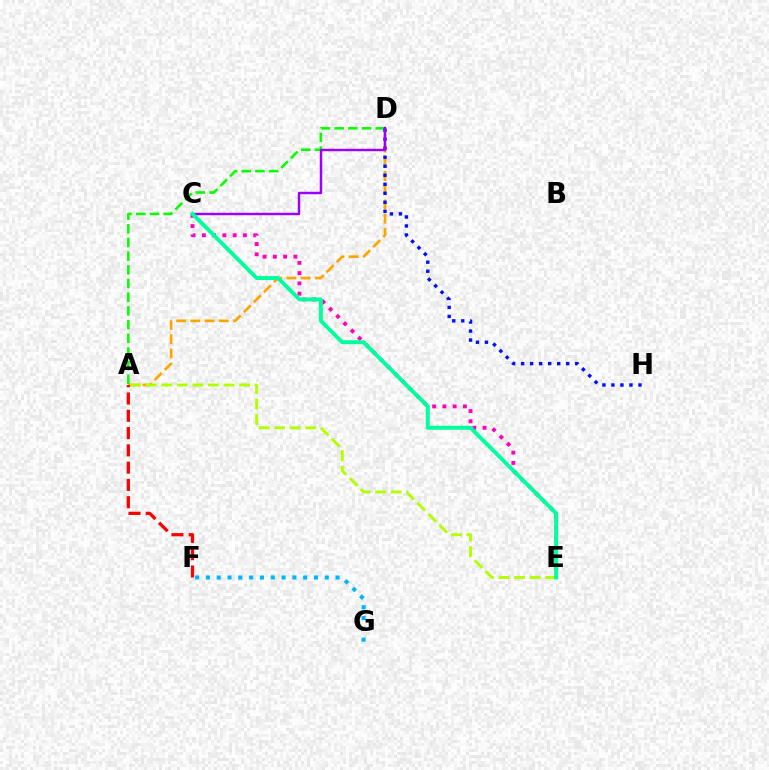{('A', 'D'): [{'color': '#ffa500', 'line_style': 'dashed', 'thickness': 1.93}, {'color': '#08ff00', 'line_style': 'dashed', 'thickness': 1.86}], ('A', 'F'): [{'color': '#ff0000', 'line_style': 'dashed', 'thickness': 2.35}], ('C', 'E'): [{'color': '#ff00bd', 'line_style': 'dotted', 'thickness': 2.79}, {'color': '#00ff9d', 'line_style': 'solid', 'thickness': 2.84}], ('A', 'E'): [{'color': '#b3ff00', 'line_style': 'dashed', 'thickness': 2.12}], ('D', 'H'): [{'color': '#0010ff', 'line_style': 'dotted', 'thickness': 2.45}], ('F', 'G'): [{'color': '#00b5ff', 'line_style': 'dotted', 'thickness': 2.94}], ('C', 'D'): [{'color': '#9b00ff', 'line_style': 'solid', 'thickness': 1.76}]}